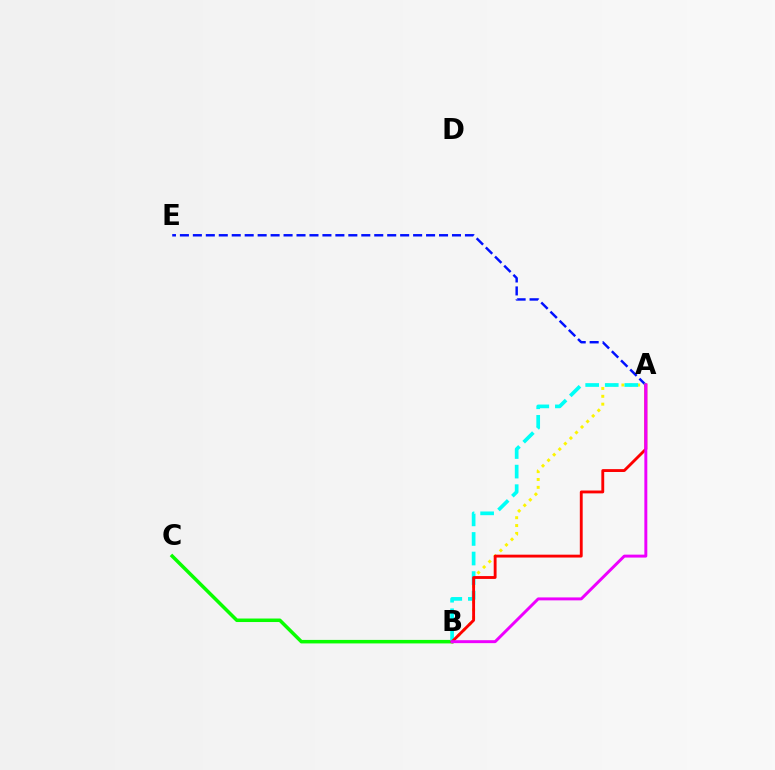{('A', 'B'): [{'color': '#fcf500', 'line_style': 'dotted', 'thickness': 2.14}, {'color': '#00fff6', 'line_style': 'dashed', 'thickness': 2.66}, {'color': '#ff0000', 'line_style': 'solid', 'thickness': 2.06}, {'color': '#ee00ff', 'line_style': 'solid', 'thickness': 2.12}], ('A', 'E'): [{'color': '#0010ff', 'line_style': 'dashed', 'thickness': 1.76}], ('B', 'C'): [{'color': '#08ff00', 'line_style': 'solid', 'thickness': 2.53}]}